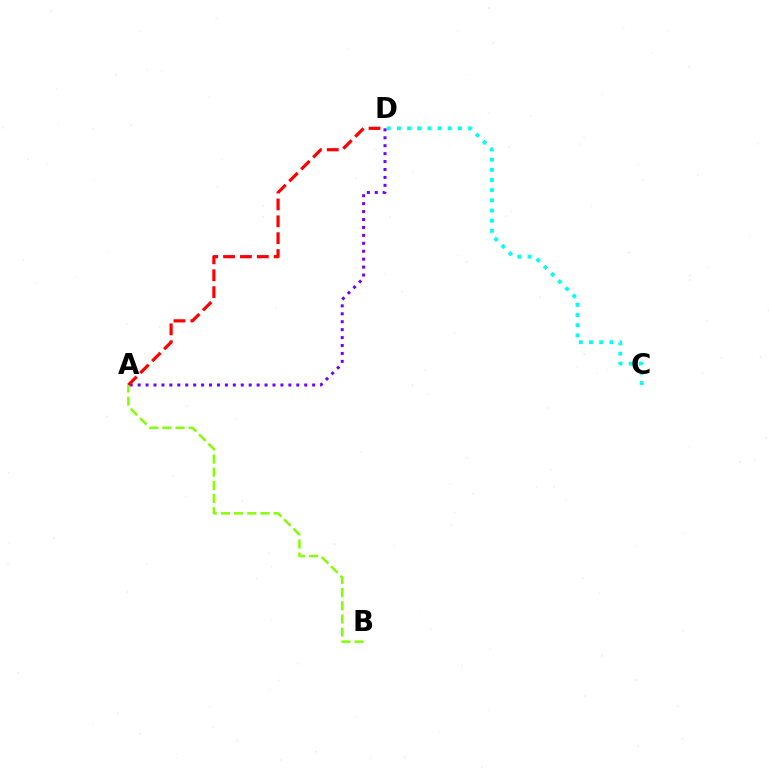{('C', 'D'): [{'color': '#00fff6', 'line_style': 'dotted', 'thickness': 2.76}], ('A', 'D'): [{'color': '#7200ff', 'line_style': 'dotted', 'thickness': 2.16}, {'color': '#ff0000', 'line_style': 'dashed', 'thickness': 2.29}], ('A', 'B'): [{'color': '#84ff00', 'line_style': 'dashed', 'thickness': 1.79}]}